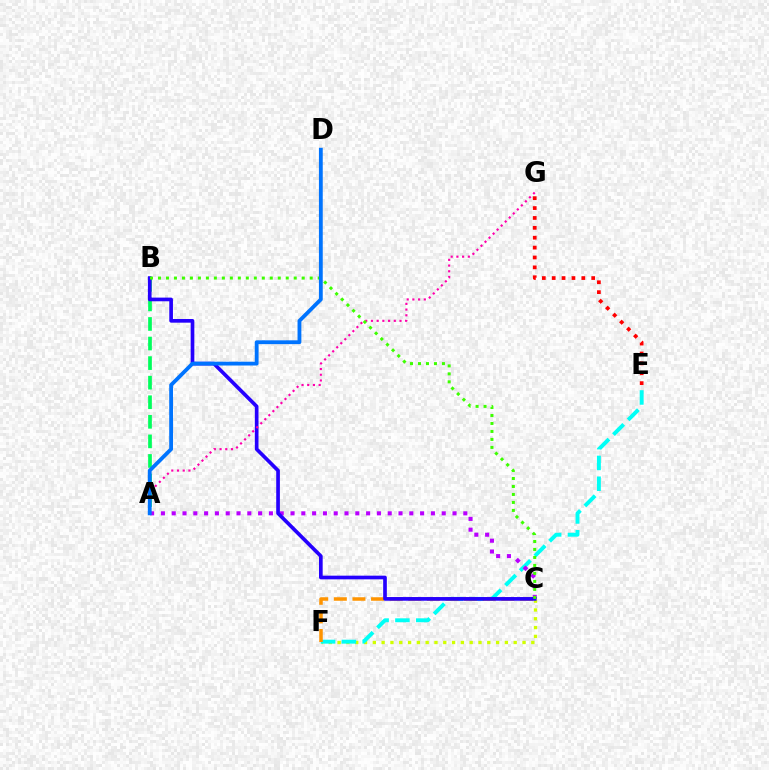{('E', 'G'): [{'color': '#ff0000', 'line_style': 'dotted', 'thickness': 2.69}], ('A', 'B'): [{'color': '#00ff5c', 'line_style': 'dashed', 'thickness': 2.66}], ('C', 'F'): [{'color': '#d1ff00', 'line_style': 'dotted', 'thickness': 2.39}, {'color': '#ff9400', 'line_style': 'dashed', 'thickness': 2.53}], ('E', 'F'): [{'color': '#00fff6', 'line_style': 'dashed', 'thickness': 2.83}], ('A', 'C'): [{'color': '#b900ff', 'line_style': 'dotted', 'thickness': 2.93}], ('B', 'C'): [{'color': '#2500ff', 'line_style': 'solid', 'thickness': 2.65}, {'color': '#3dff00', 'line_style': 'dotted', 'thickness': 2.17}], ('A', 'G'): [{'color': '#ff00ac', 'line_style': 'dotted', 'thickness': 1.55}], ('A', 'D'): [{'color': '#0074ff', 'line_style': 'solid', 'thickness': 2.75}]}